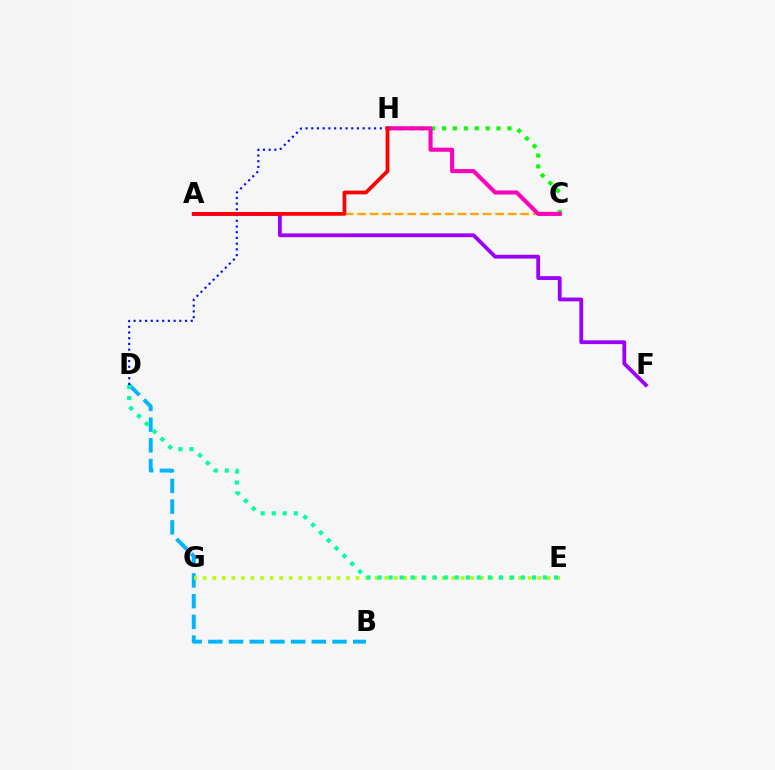{('A', 'C'): [{'color': '#ffa500', 'line_style': 'dashed', 'thickness': 1.7}], ('A', 'F'): [{'color': '#9b00ff', 'line_style': 'solid', 'thickness': 2.74}], ('B', 'D'): [{'color': '#00b5ff', 'line_style': 'dashed', 'thickness': 2.81}], ('E', 'G'): [{'color': '#b3ff00', 'line_style': 'dotted', 'thickness': 2.6}], ('D', 'E'): [{'color': '#00ff9d', 'line_style': 'dotted', 'thickness': 3.0}], ('C', 'H'): [{'color': '#08ff00', 'line_style': 'dotted', 'thickness': 2.95}, {'color': '#ff00bd', 'line_style': 'solid', 'thickness': 2.94}], ('D', 'H'): [{'color': '#0010ff', 'line_style': 'dotted', 'thickness': 1.55}], ('A', 'H'): [{'color': '#ff0000', 'line_style': 'solid', 'thickness': 2.67}]}